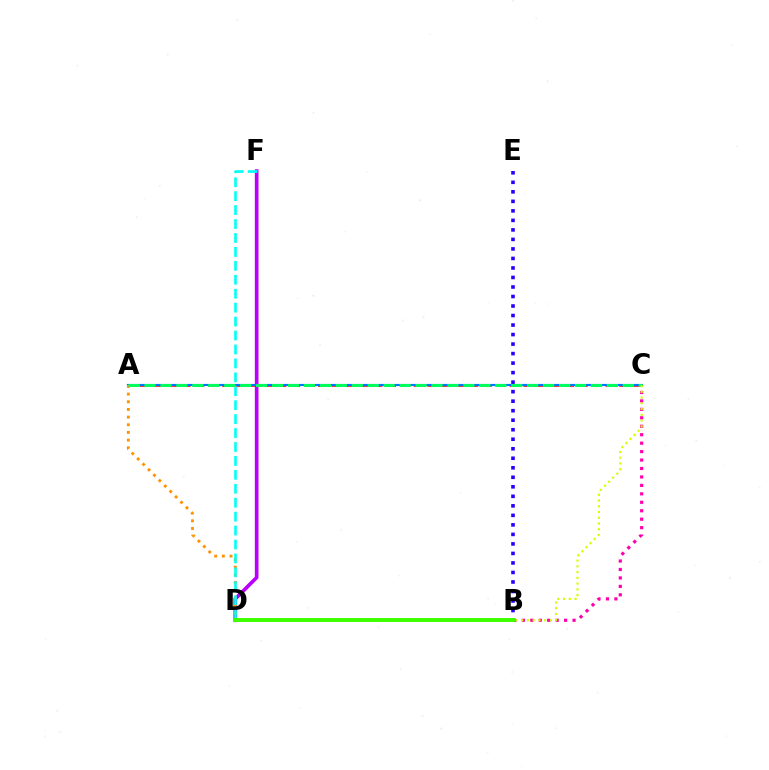{('A', 'C'): [{'color': '#ff0000', 'line_style': 'dashed', 'thickness': 1.86}, {'color': '#0074ff', 'line_style': 'solid', 'thickness': 1.55}, {'color': '#00ff5c', 'line_style': 'dashed', 'thickness': 2.17}], ('B', 'C'): [{'color': '#ff00ac', 'line_style': 'dotted', 'thickness': 2.3}, {'color': '#d1ff00', 'line_style': 'dotted', 'thickness': 1.56}], ('D', 'F'): [{'color': '#b900ff', 'line_style': 'solid', 'thickness': 2.65}, {'color': '#00fff6', 'line_style': 'dashed', 'thickness': 1.89}], ('B', 'E'): [{'color': '#2500ff', 'line_style': 'dotted', 'thickness': 2.59}], ('A', 'D'): [{'color': '#ff9400', 'line_style': 'dotted', 'thickness': 2.08}], ('B', 'D'): [{'color': '#3dff00', 'line_style': 'solid', 'thickness': 2.83}]}